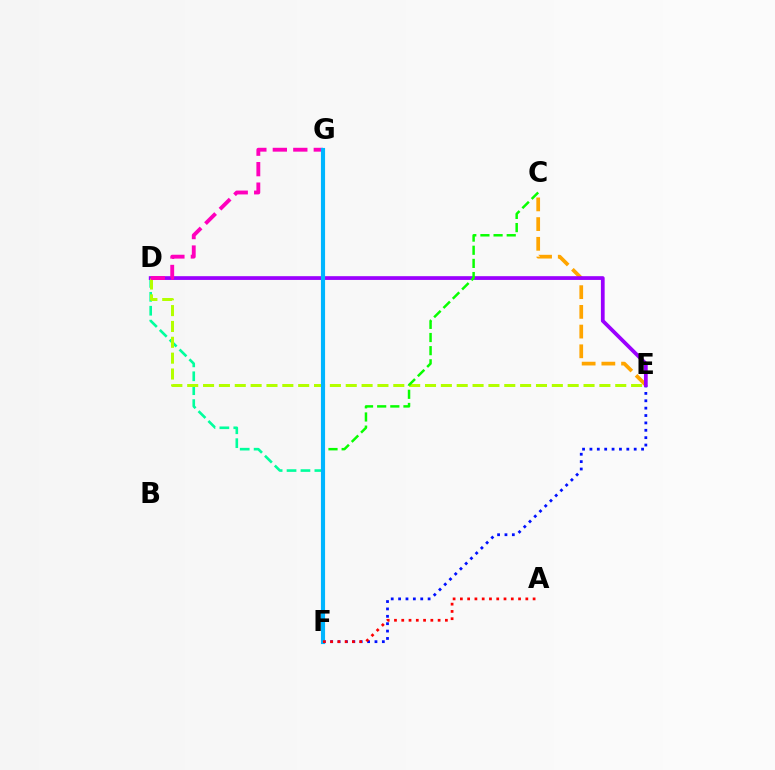{('E', 'F'): [{'color': '#0010ff', 'line_style': 'dotted', 'thickness': 2.0}], ('C', 'E'): [{'color': '#ffa500', 'line_style': 'dashed', 'thickness': 2.68}], ('D', 'F'): [{'color': '#00ff9d', 'line_style': 'dashed', 'thickness': 1.89}], ('D', 'E'): [{'color': '#9b00ff', 'line_style': 'solid', 'thickness': 2.7}, {'color': '#b3ff00', 'line_style': 'dashed', 'thickness': 2.15}], ('D', 'G'): [{'color': '#ff00bd', 'line_style': 'dashed', 'thickness': 2.78}], ('C', 'F'): [{'color': '#08ff00', 'line_style': 'dashed', 'thickness': 1.79}], ('F', 'G'): [{'color': '#00b5ff', 'line_style': 'solid', 'thickness': 2.97}], ('A', 'F'): [{'color': '#ff0000', 'line_style': 'dotted', 'thickness': 1.98}]}